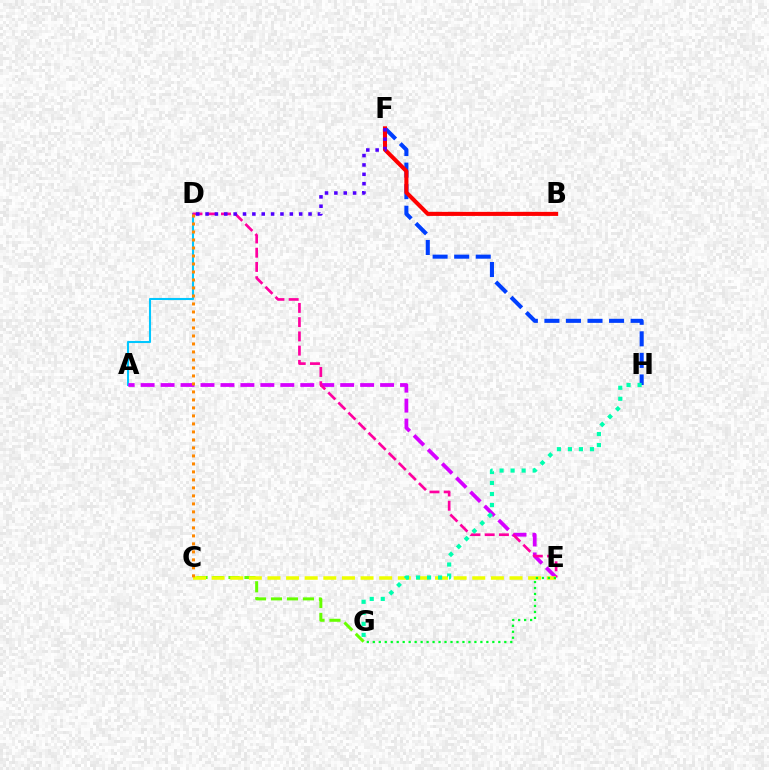{('C', 'G'): [{'color': '#66ff00', 'line_style': 'dashed', 'thickness': 2.17}], ('F', 'H'): [{'color': '#003fff', 'line_style': 'dashed', 'thickness': 2.93}], ('A', 'D'): [{'color': '#00c7ff', 'line_style': 'solid', 'thickness': 1.5}], ('A', 'E'): [{'color': '#d600ff', 'line_style': 'dashed', 'thickness': 2.71}], ('B', 'F'): [{'color': '#ff0000', 'line_style': 'solid', 'thickness': 2.93}], ('D', 'E'): [{'color': '#ff00a0', 'line_style': 'dashed', 'thickness': 1.94}], ('C', 'E'): [{'color': '#eeff00', 'line_style': 'dashed', 'thickness': 2.53}], ('E', 'G'): [{'color': '#00ff27', 'line_style': 'dotted', 'thickness': 1.62}], ('D', 'F'): [{'color': '#4f00ff', 'line_style': 'dotted', 'thickness': 2.54}], ('G', 'H'): [{'color': '#00ffaf', 'line_style': 'dotted', 'thickness': 3.0}], ('C', 'D'): [{'color': '#ff8800', 'line_style': 'dotted', 'thickness': 2.17}]}